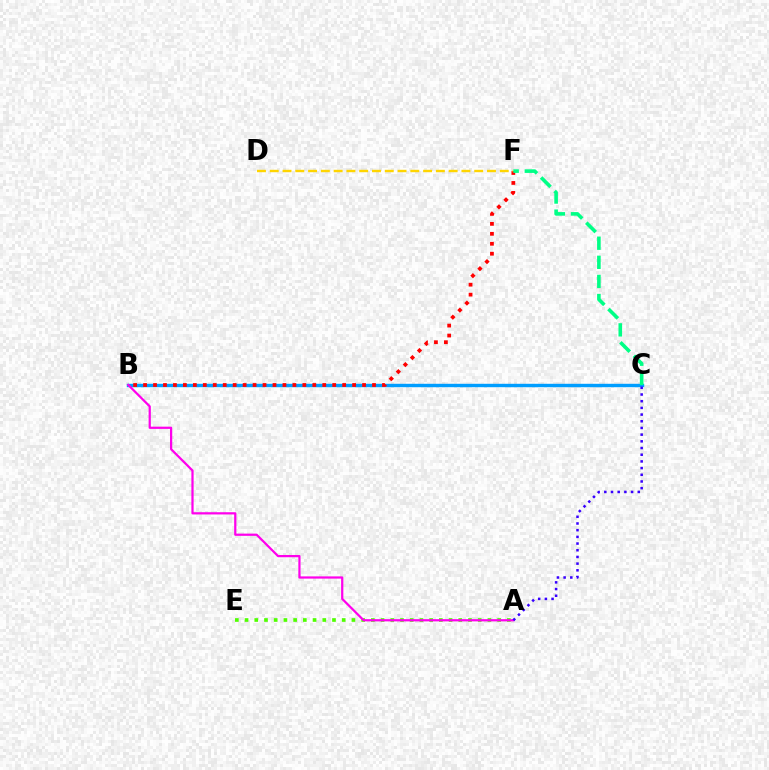{('B', 'C'): [{'color': '#009eff', 'line_style': 'solid', 'thickness': 2.46}], ('A', 'E'): [{'color': '#4fff00', 'line_style': 'dotted', 'thickness': 2.64}], ('B', 'F'): [{'color': '#ff0000', 'line_style': 'dotted', 'thickness': 2.7}], ('A', 'B'): [{'color': '#ff00ed', 'line_style': 'solid', 'thickness': 1.61}], ('A', 'C'): [{'color': '#3700ff', 'line_style': 'dotted', 'thickness': 1.82}], ('D', 'F'): [{'color': '#ffd500', 'line_style': 'dashed', 'thickness': 1.74}], ('C', 'F'): [{'color': '#00ff86', 'line_style': 'dashed', 'thickness': 2.6}]}